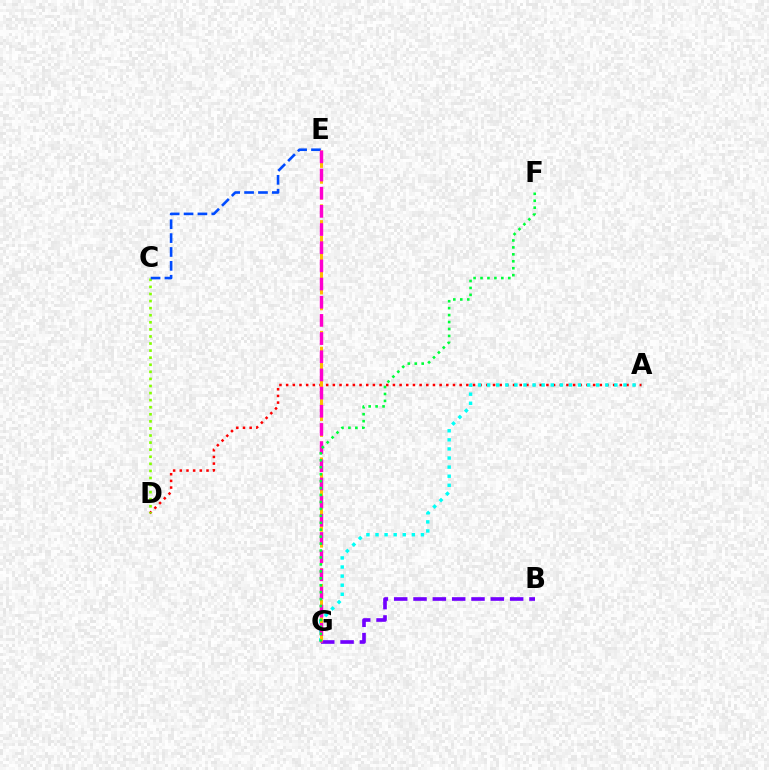{('A', 'D'): [{'color': '#ff0000', 'line_style': 'dotted', 'thickness': 1.81}], ('C', 'D'): [{'color': '#84ff00', 'line_style': 'dotted', 'thickness': 1.92}], ('C', 'E'): [{'color': '#004bff', 'line_style': 'dashed', 'thickness': 1.89}], ('B', 'G'): [{'color': '#7200ff', 'line_style': 'dashed', 'thickness': 2.63}], ('A', 'G'): [{'color': '#00fff6', 'line_style': 'dotted', 'thickness': 2.47}], ('E', 'G'): [{'color': '#ffbd00', 'line_style': 'dashed', 'thickness': 2.15}, {'color': '#ff00cf', 'line_style': 'dashed', 'thickness': 2.47}], ('F', 'G'): [{'color': '#00ff39', 'line_style': 'dotted', 'thickness': 1.89}]}